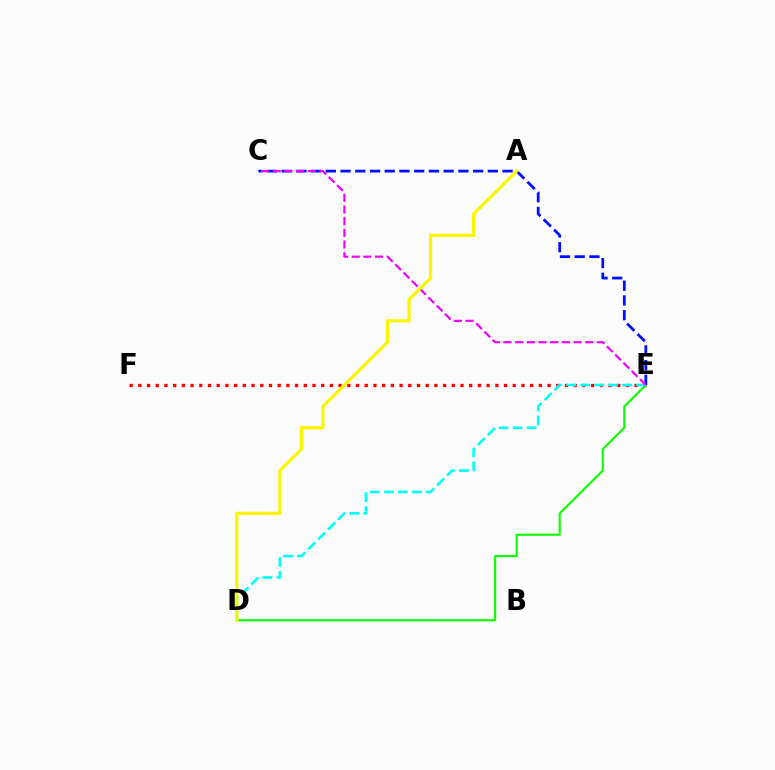{('E', 'F'): [{'color': '#ff0000', 'line_style': 'dotted', 'thickness': 2.37}], ('D', 'E'): [{'color': '#08ff00', 'line_style': 'solid', 'thickness': 1.53}, {'color': '#00fff6', 'line_style': 'dashed', 'thickness': 1.9}], ('C', 'E'): [{'color': '#0010ff', 'line_style': 'dashed', 'thickness': 2.0}, {'color': '#ee00ff', 'line_style': 'dashed', 'thickness': 1.59}], ('A', 'D'): [{'color': '#fcf500', 'line_style': 'solid', 'thickness': 2.31}]}